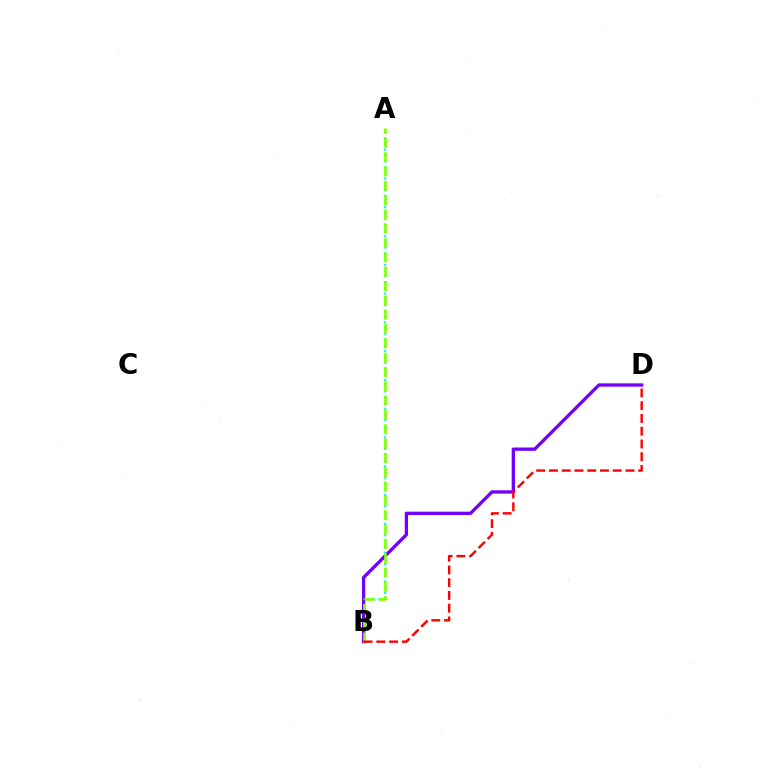{('A', 'B'): [{'color': '#00fff6', 'line_style': 'dotted', 'thickness': 1.56}, {'color': '#84ff00', 'line_style': 'dashed', 'thickness': 1.95}], ('B', 'D'): [{'color': '#7200ff', 'line_style': 'solid', 'thickness': 2.39}, {'color': '#ff0000', 'line_style': 'dashed', 'thickness': 1.73}]}